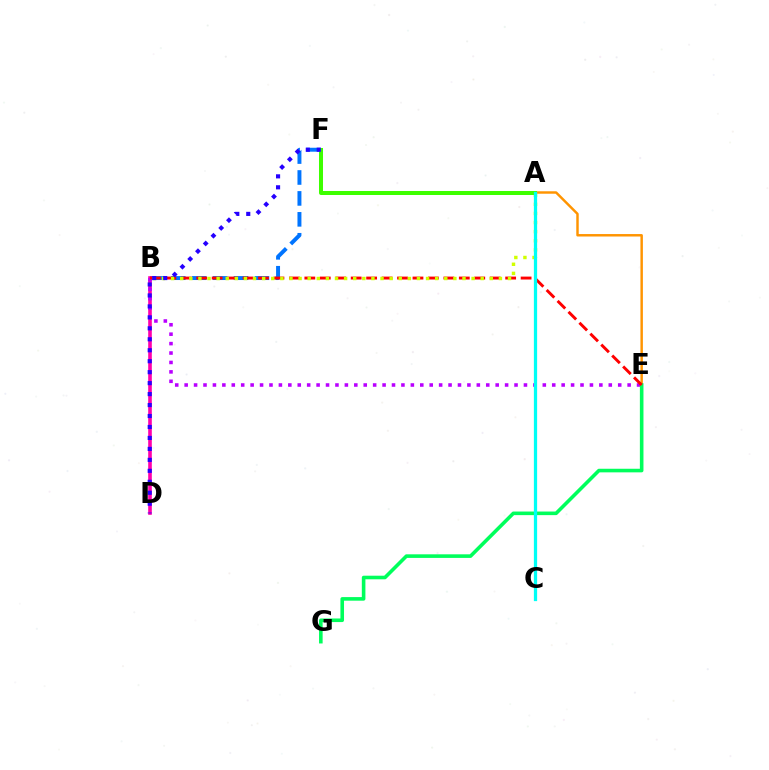{('B', 'F'): [{'color': '#0074ff', 'line_style': 'dashed', 'thickness': 2.84}], ('B', 'D'): [{'color': '#ff00ac', 'line_style': 'solid', 'thickness': 2.61}], ('B', 'E'): [{'color': '#b900ff', 'line_style': 'dotted', 'thickness': 2.56}, {'color': '#ff0000', 'line_style': 'dashed', 'thickness': 2.1}], ('A', 'E'): [{'color': '#ff9400', 'line_style': 'solid', 'thickness': 1.77}], ('E', 'G'): [{'color': '#00ff5c', 'line_style': 'solid', 'thickness': 2.59}], ('A', 'B'): [{'color': '#d1ff00', 'line_style': 'dotted', 'thickness': 2.47}], ('A', 'F'): [{'color': '#3dff00', 'line_style': 'solid', 'thickness': 2.89}], ('A', 'C'): [{'color': '#00fff6', 'line_style': 'solid', 'thickness': 2.34}], ('D', 'F'): [{'color': '#2500ff', 'line_style': 'dotted', 'thickness': 2.98}]}